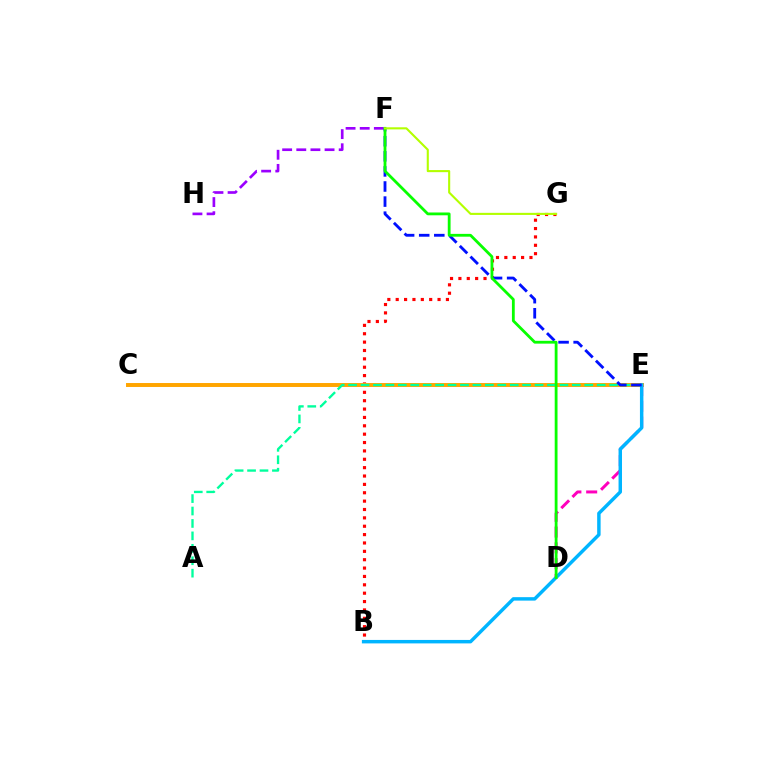{('B', 'G'): [{'color': '#ff0000', 'line_style': 'dotted', 'thickness': 2.27}], ('C', 'E'): [{'color': '#ffa500', 'line_style': 'solid', 'thickness': 2.84}], ('A', 'E'): [{'color': '#00ff9d', 'line_style': 'dashed', 'thickness': 1.69}], ('D', 'E'): [{'color': '#ff00bd', 'line_style': 'dashed', 'thickness': 2.15}], ('B', 'E'): [{'color': '#00b5ff', 'line_style': 'solid', 'thickness': 2.49}], ('F', 'H'): [{'color': '#9b00ff', 'line_style': 'dashed', 'thickness': 1.92}], ('E', 'F'): [{'color': '#0010ff', 'line_style': 'dashed', 'thickness': 2.05}], ('D', 'F'): [{'color': '#08ff00', 'line_style': 'solid', 'thickness': 2.02}], ('F', 'G'): [{'color': '#b3ff00', 'line_style': 'solid', 'thickness': 1.51}]}